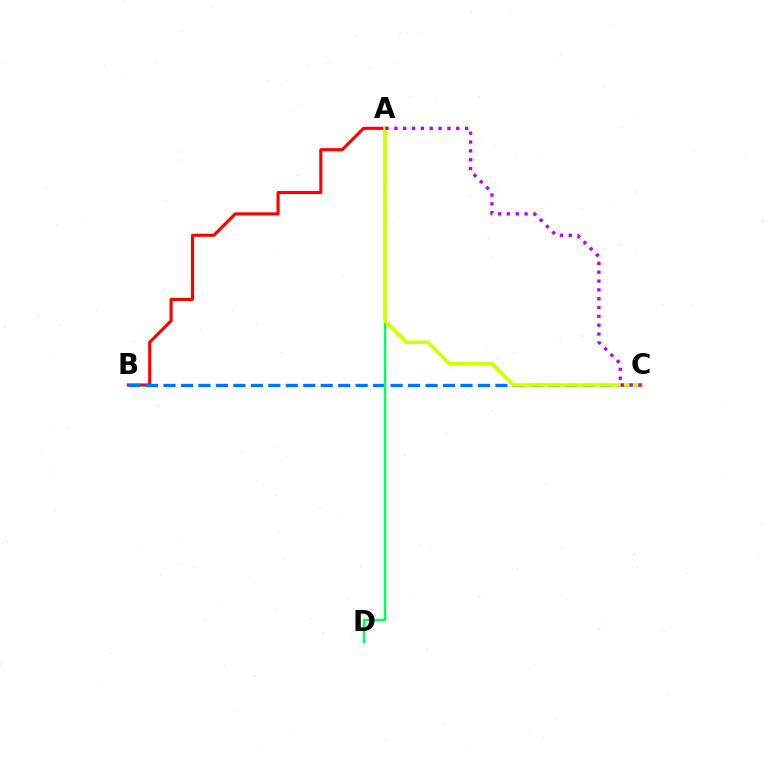{('A', 'B'): [{'color': '#ff0000', 'line_style': 'solid', 'thickness': 2.25}], ('B', 'C'): [{'color': '#0074ff', 'line_style': 'dashed', 'thickness': 2.37}], ('A', 'D'): [{'color': '#00ff5c', 'line_style': 'solid', 'thickness': 1.77}], ('A', 'C'): [{'color': '#d1ff00', 'line_style': 'solid', 'thickness': 2.58}, {'color': '#b900ff', 'line_style': 'dotted', 'thickness': 2.4}]}